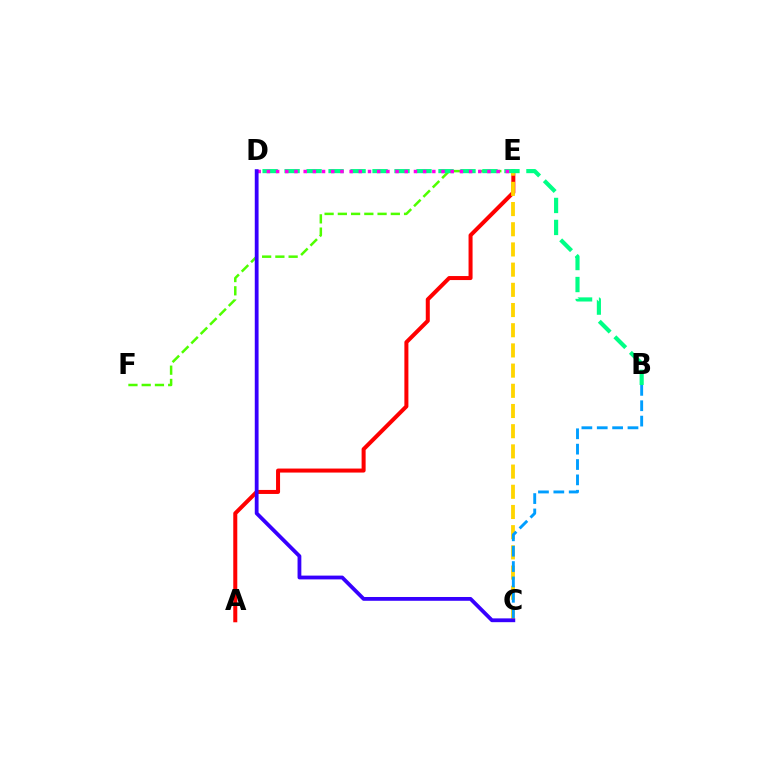{('E', 'F'): [{'color': '#4fff00', 'line_style': 'dashed', 'thickness': 1.8}], ('A', 'E'): [{'color': '#ff0000', 'line_style': 'solid', 'thickness': 2.89}], ('C', 'E'): [{'color': '#ffd500', 'line_style': 'dashed', 'thickness': 2.74}], ('B', 'D'): [{'color': '#00ff86', 'line_style': 'dashed', 'thickness': 2.99}], ('D', 'E'): [{'color': '#ff00ed', 'line_style': 'dotted', 'thickness': 2.5}], ('C', 'D'): [{'color': '#3700ff', 'line_style': 'solid', 'thickness': 2.73}], ('B', 'C'): [{'color': '#009eff', 'line_style': 'dashed', 'thickness': 2.09}]}